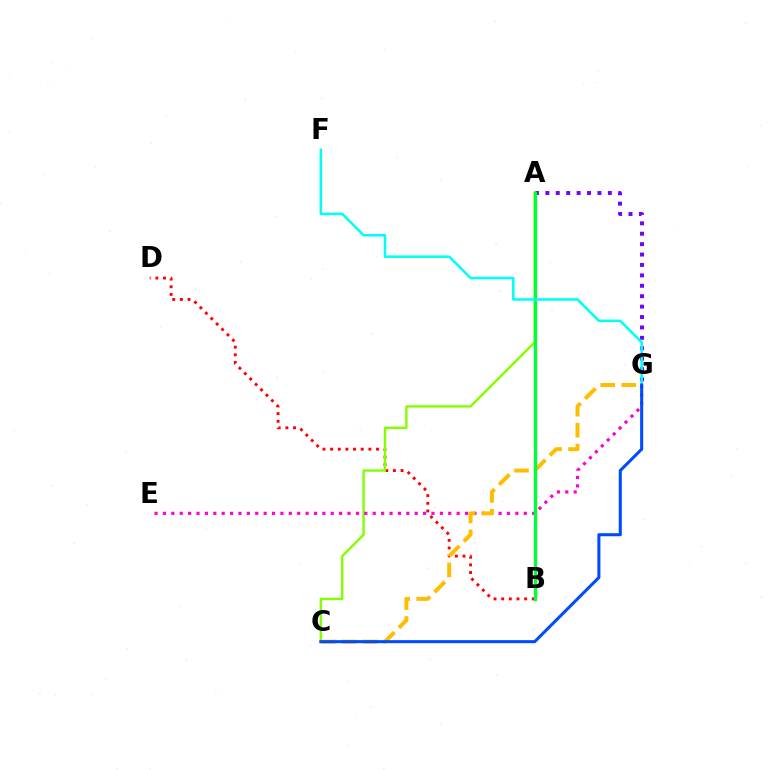{('A', 'G'): [{'color': '#7200ff', 'line_style': 'dotted', 'thickness': 2.83}], ('B', 'D'): [{'color': '#ff0000', 'line_style': 'dotted', 'thickness': 2.08}], ('A', 'C'): [{'color': '#84ff00', 'line_style': 'solid', 'thickness': 1.74}], ('E', 'G'): [{'color': '#ff00cf', 'line_style': 'dotted', 'thickness': 2.28}], ('C', 'G'): [{'color': '#ffbd00', 'line_style': 'dashed', 'thickness': 2.85}, {'color': '#004bff', 'line_style': 'solid', 'thickness': 2.2}], ('A', 'B'): [{'color': '#00ff39', 'line_style': 'solid', 'thickness': 2.4}], ('F', 'G'): [{'color': '#00fff6', 'line_style': 'solid', 'thickness': 1.83}]}